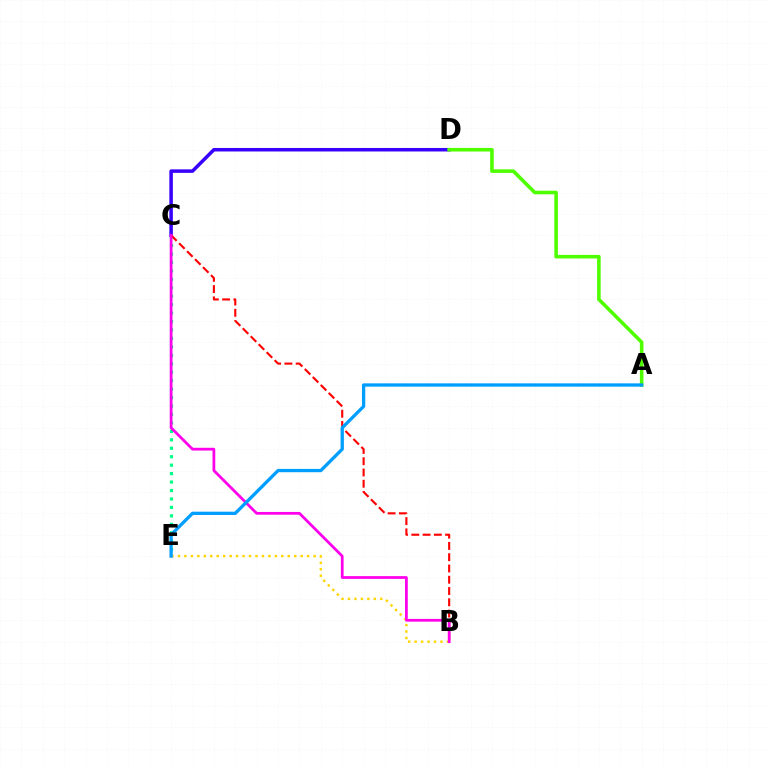{('C', 'E'): [{'color': '#00ff86', 'line_style': 'dotted', 'thickness': 2.3}], ('C', 'D'): [{'color': '#3700ff', 'line_style': 'solid', 'thickness': 2.53}], ('B', 'C'): [{'color': '#ff0000', 'line_style': 'dashed', 'thickness': 1.53}, {'color': '#ff00ed', 'line_style': 'solid', 'thickness': 1.98}], ('B', 'E'): [{'color': '#ffd500', 'line_style': 'dotted', 'thickness': 1.76}], ('A', 'D'): [{'color': '#4fff00', 'line_style': 'solid', 'thickness': 2.58}], ('A', 'E'): [{'color': '#009eff', 'line_style': 'solid', 'thickness': 2.37}]}